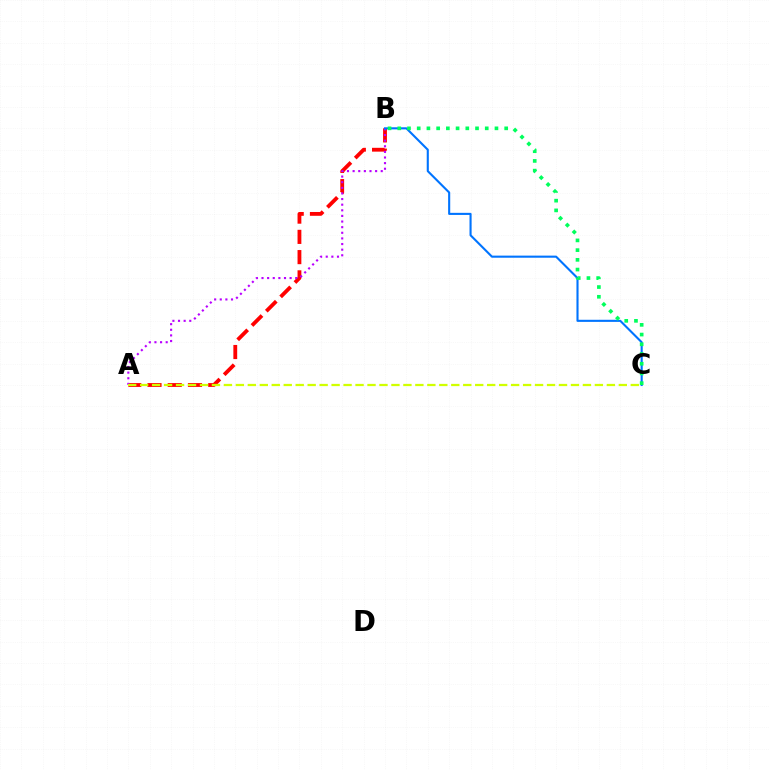{('A', 'B'): [{'color': '#ff0000', 'line_style': 'dashed', 'thickness': 2.75}, {'color': '#b900ff', 'line_style': 'dotted', 'thickness': 1.53}], ('B', 'C'): [{'color': '#0074ff', 'line_style': 'solid', 'thickness': 1.51}, {'color': '#00ff5c', 'line_style': 'dotted', 'thickness': 2.64}], ('A', 'C'): [{'color': '#d1ff00', 'line_style': 'dashed', 'thickness': 1.63}]}